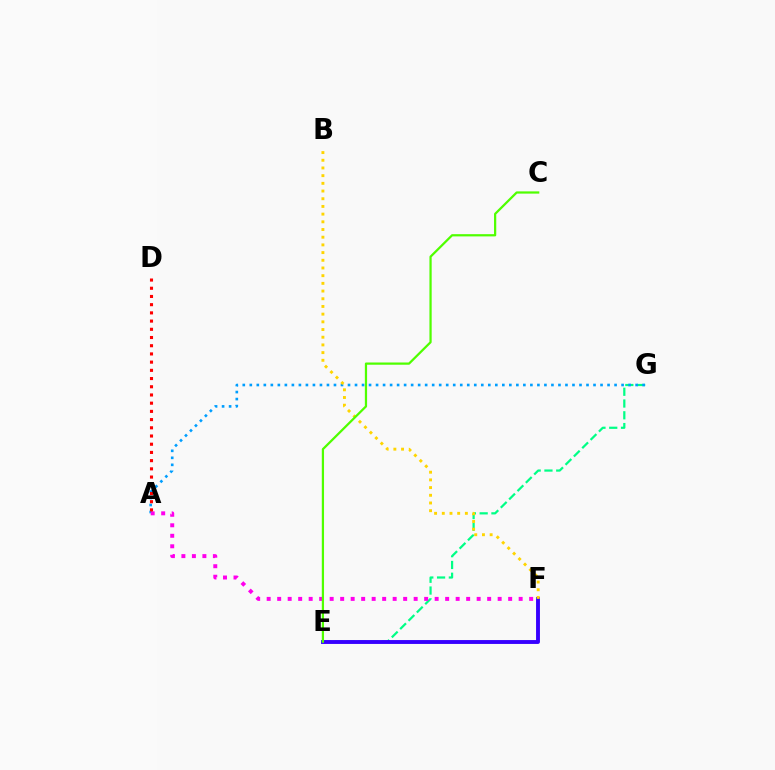{('E', 'G'): [{'color': '#00ff86', 'line_style': 'dashed', 'thickness': 1.6}], ('E', 'F'): [{'color': '#3700ff', 'line_style': 'solid', 'thickness': 2.79}], ('A', 'G'): [{'color': '#009eff', 'line_style': 'dotted', 'thickness': 1.91}], ('B', 'F'): [{'color': '#ffd500', 'line_style': 'dotted', 'thickness': 2.09}], ('A', 'F'): [{'color': '#ff00ed', 'line_style': 'dotted', 'thickness': 2.85}], ('A', 'D'): [{'color': '#ff0000', 'line_style': 'dotted', 'thickness': 2.23}], ('C', 'E'): [{'color': '#4fff00', 'line_style': 'solid', 'thickness': 1.61}]}